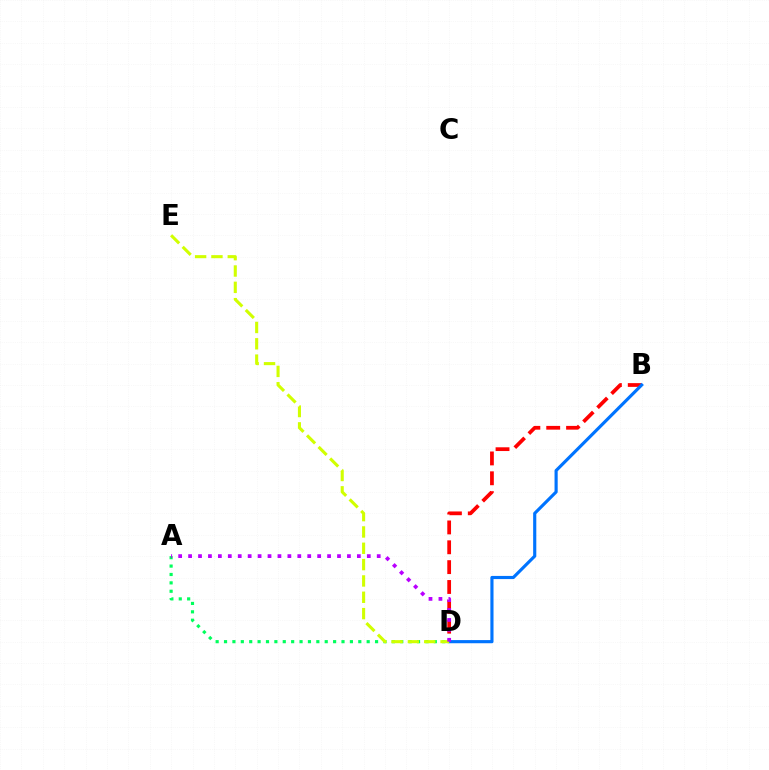{('B', 'D'): [{'color': '#ff0000', 'line_style': 'dashed', 'thickness': 2.7}, {'color': '#0074ff', 'line_style': 'solid', 'thickness': 2.27}], ('A', 'D'): [{'color': '#00ff5c', 'line_style': 'dotted', 'thickness': 2.28}, {'color': '#b900ff', 'line_style': 'dotted', 'thickness': 2.7}], ('D', 'E'): [{'color': '#d1ff00', 'line_style': 'dashed', 'thickness': 2.22}]}